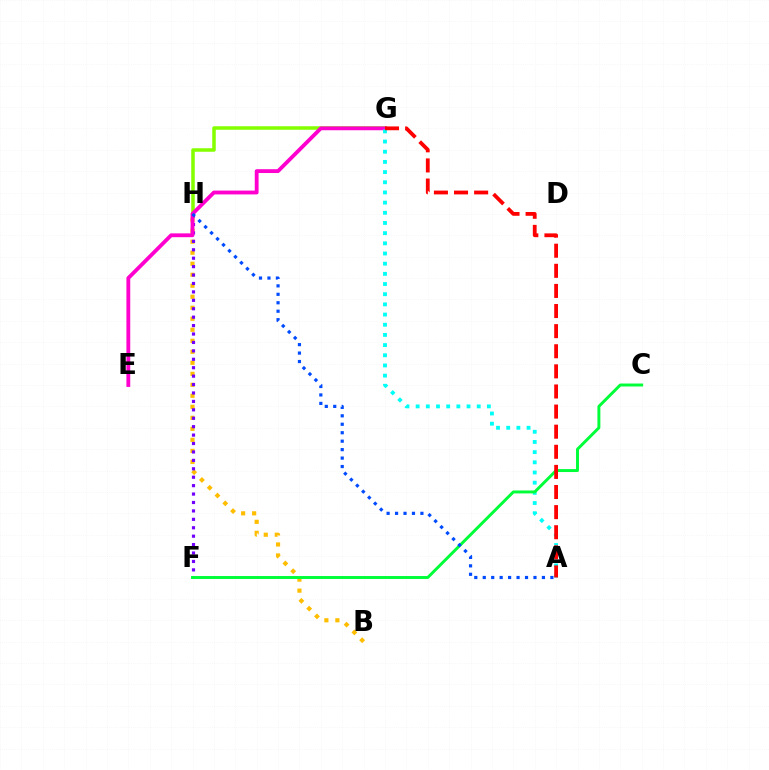{('G', 'H'): [{'color': '#84ff00', 'line_style': 'solid', 'thickness': 2.54}], ('B', 'H'): [{'color': '#ffbd00', 'line_style': 'dotted', 'thickness': 2.99}], ('F', 'H'): [{'color': '#7200ff', 'line_style': 'dotted', 'thickness': 2.29}], ('E', 'G'): [{'color': '#ff00cf', 'line_style': 'solid', 'thickness': 2.76}], ('A', 'G'): [{'color': '#00fff6', 'line_style': 'dotted', 'thickness': 2.77}, {'color': '#ff0000', 'line_style': 'dashed', 'thickness': 2.73}], ('C', 'F'): [{'color': '#00ff39', 'line_style': 'solid', 'thickness': 2.12}], ('A', 'H'): [{'color': '#004bff', 'line_style': 'dotted', 'thickness': 2.3}]}